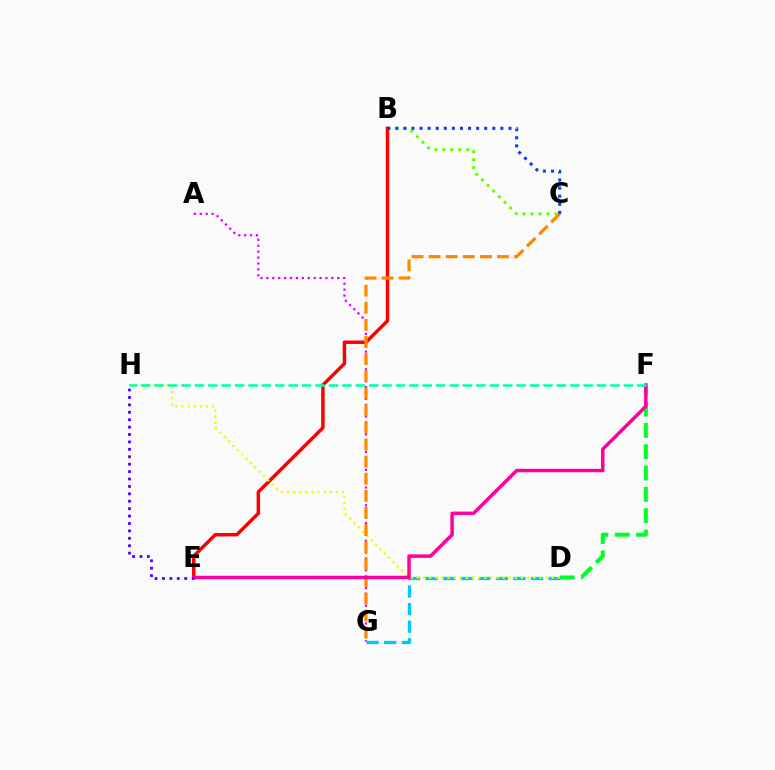{('A', 'G'): [{'color': '#d600ff', 'line_style': 'dotted', 'thickness': 1.61}], ('B', 'C'): [{'color': '#66ff00', 'line_style': 'dotted', 'thickness': 2.16}, {'color': '#003fff', 'line_style': 'dotted', 'thickness': 2.2}], ('D', 'F'): [{'color': '#00ff27', 'line_style': 'dashed', 'thickness': 2.9}], ('B', 'E'): [{'color': '#ff0000', 'line_style': 'solid', 'thickness': 2.5}], ('D', 'G'): [{'color': '#00c7ff', 'line_style': 'dashed', 'thickness': 2.39}], ('D', 'H'): [{'color': '#eeff00', 'line_style': 'dotted', 'thickness': 1.67}], ('C', 'G'): [{'color': '#ff8800', 'line_style': 'dashed', 'thickness': 2.32}], ('E', 'F'): [{'color': '#ff00a0', 'line_style': 'solid', 'thickness': 2.5}], ('E', 'H'): [{'color': '#4f00ff', 'line_style': 'dotted', 'thickness': 2.01}], ('F', 'H'): [{'color': '#00ffaf', 'line_style': 'dashed', 'thickness': 1.82}]}